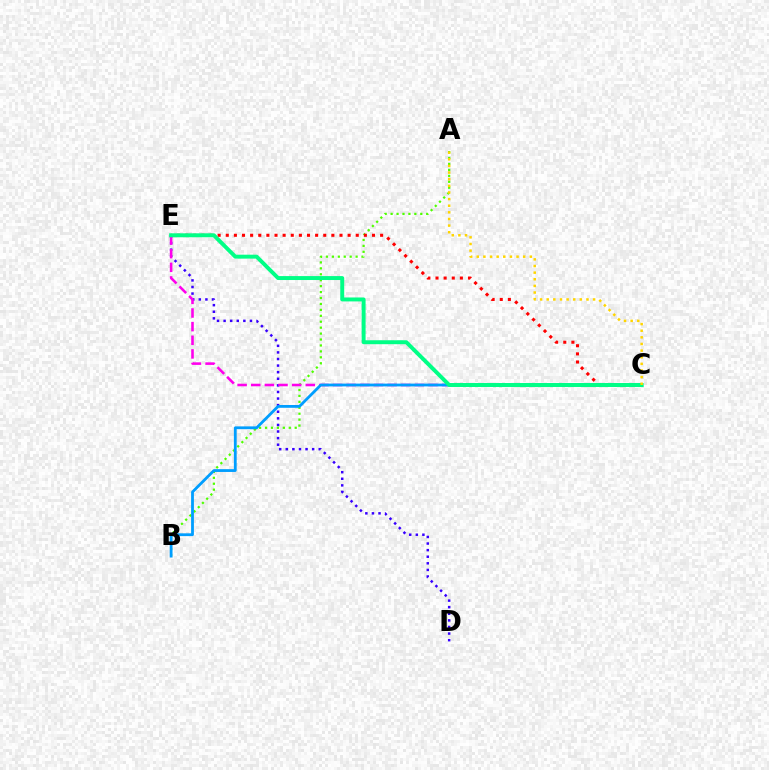{('D', 'E'): [{'color': '#3700ff', 'line_style': 'dotted', 'thickness': 1.79}], ('A', 'B'): [{'color': '#4fff00', 'line_style': 'dotted', 'thickness': 1.61}], ('C', 'E'): [{'color': '#ff00ed', 'line_style': 'dashed', 'thickness': 1.85}, {'color': '#ff0000', 'line_style': 'dotted', 'thickness': 2.21}, {'color': '#00ff86', 'line_style': 'solid', 'thickness': 2.84}], ('B', 'C'): [{'color': '#009eff', 'line_style': 'solid', 'thickness': 2.02}], ('A', 'C'): [{'color': '#ffd500', 'line_style': 'dotted', 'thickness': 1.8}]}